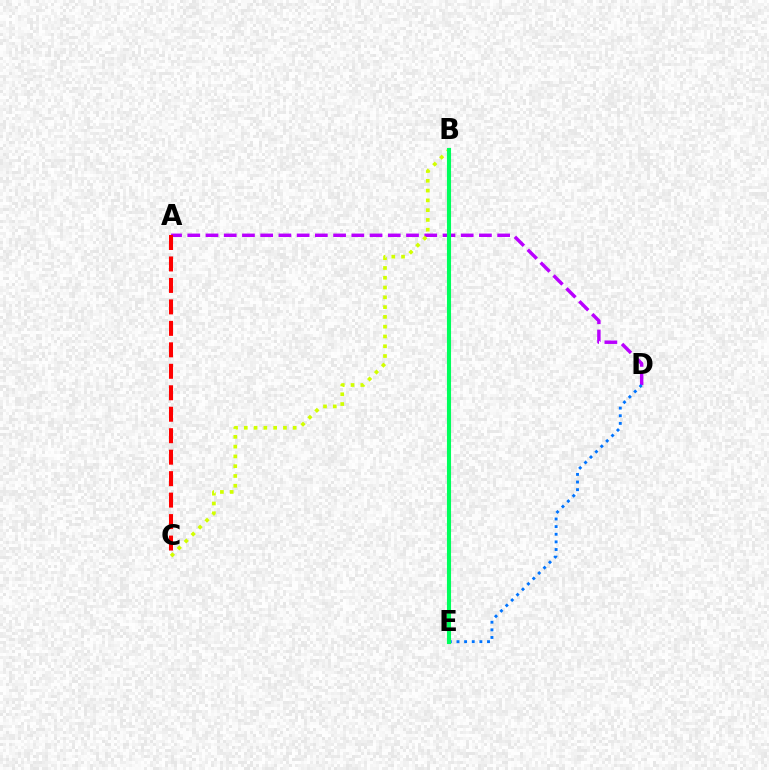{('A', 'D'): [{'color': '#b900ff', 'line_style': 'dashed', 'thickness': 2.48}], ('A', 'C'): [{'color': '#ff0000', 'line_style': 'dashed', 'thickness': 2.92}], ('B', 'C'): [{'color': '#d1ff00', 'line_style': 'dotted', 'thickness': 2.66}], ('D', 'E'): [{'color': '#0074ff', 'line_style': 'dotted', 'thickness': 2.07}], ('B', 'E'): [{'color': '#00ff5c', 'line_style': 'solid', 'thickness': 2.95}]}